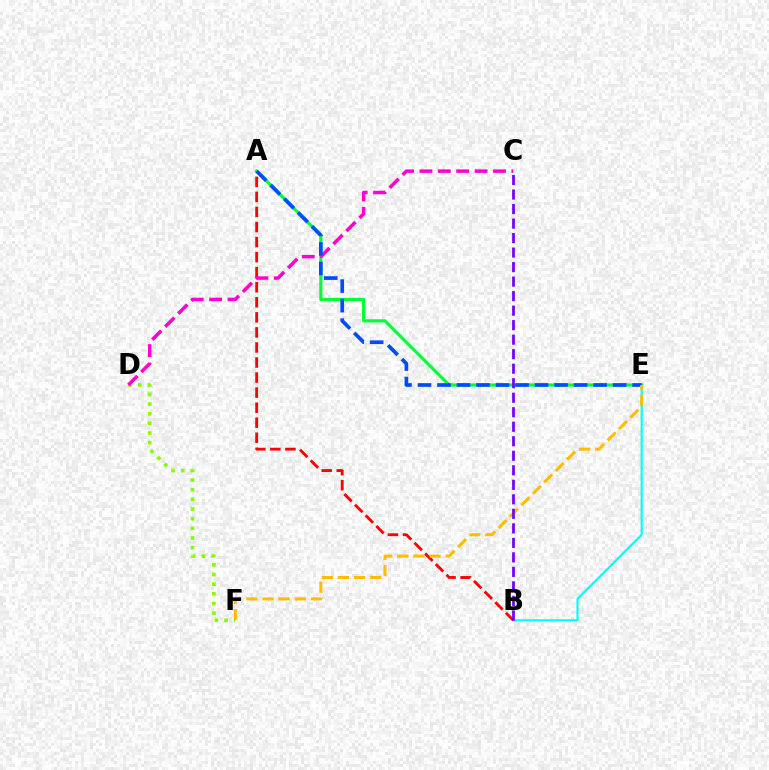{('B', 'E'): [{'color': '#00fff6', 'line_style': 'solid', 'thickness': 1.52}], ('A', 'B'): [{'color': '#ff0000', 'line_style': 'dashed', 'thickness': 2.04}], ('A', 'E'): [{'color': '#00ff39', 'line_style': 'solid', 'thickness': 2.26}, {'color': '#004bff', 'line_style': 'dashed', 'thickness': 2.65}], ('D', 'F'): [{'color': '#84ff00', 'line_style': 'dotted', 'thickness': 2.62}], ('C', 'D'): [{'color': '#ff00cf', 'line_style': 'dashed', 'thickness': 2.5}], ('E', 'F'): [{'color': '#ffbd00', 'line_style': 'dashed', 'thickness': 2.19}], ('B', 'C'): [{'color': '#7200ff', 'line_style': 'dashed', 'thickness': 1.97}]}